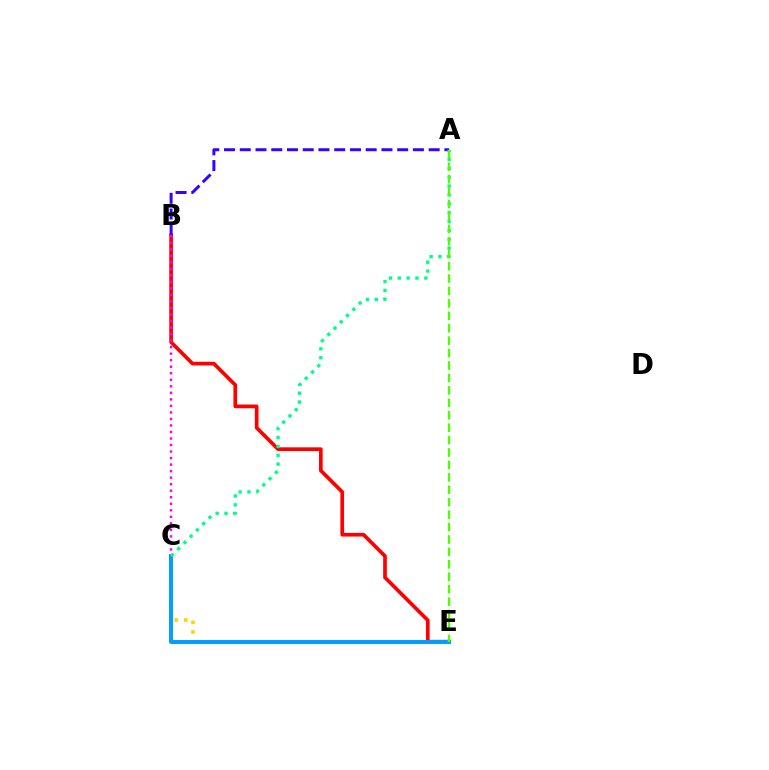{('C', 'E'): [{'color': '#ffd500', 'line_style': 'dotted', 'thickness': 2.61}, {'color': '#009eff', 'line_style': 'solid', 'thickness': 2.85}], ('B', 'E'): [{'color': '#ff0000', 'line_style': 'solid', 'thickness': 2.65}], ('A', 'B'): [{'color': '#3700ff', 'line_style': 'dashed', 'thickness': 2.14}], ('B', 'C'): [{'color': '#ff00ed', 'line_style': 'dotted', 'thickness': 1.77}], ('A', 'C'): [{'color': '#00ff86', 'line_style': 'dotted', 'thickness': 2.41}], ('A', 'E'): [{'color': '#4fff00', 'line_style': 'dashed', 'thickness': 1.69}]}